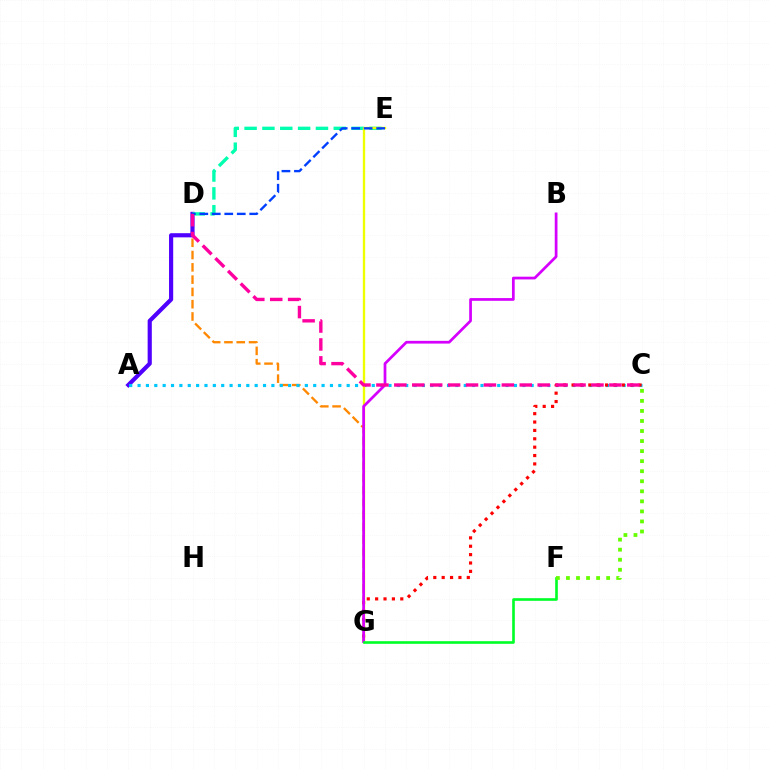{('D', 'G'): [{'color': '#ff8800', 'line_style': 'dashed', 'thickness': 1.67}], ('A', 'D'): [{'color': '#4f00ff', 'line_style': 'solid', 'thickness': 2.99}], ('A', 'C'): [{'color': '#00c7ff', 'line_style': 'dotted', 'thickness': 2.27}], ('D', 'E'): [{'color': '#00ffaf', 'line_style': 'dashed', 'thickness': 2.42}, {'color': '#003fff', 'line_style': 'dashed', 'thickness': 1.7}], ('C', 'G'): [{'color': '#ff0000', 'line_style': 'dotted', 'thickness': 2.28}], ('E', 'G'): [{'color': '#eeff00', 'line_style': 'solid', 'thickness': 1.7}], ('B', 'G'): [{'color': '#d600ff', 'line_style': 'solid', 'thickness': 1.97}], ('F', 'G'): [{'color': '#00ff27', 'line_style': 'solid', 'thickness': 1.89}], ('C', 'F'): [{'color': '#66ff00', 'line_style': 'dotted', 'thickness': 2.73}], ('C', 'D'): [{'color': '#ff00a0', 'line_style': 'dashed', 'thickness': 2.43}]}